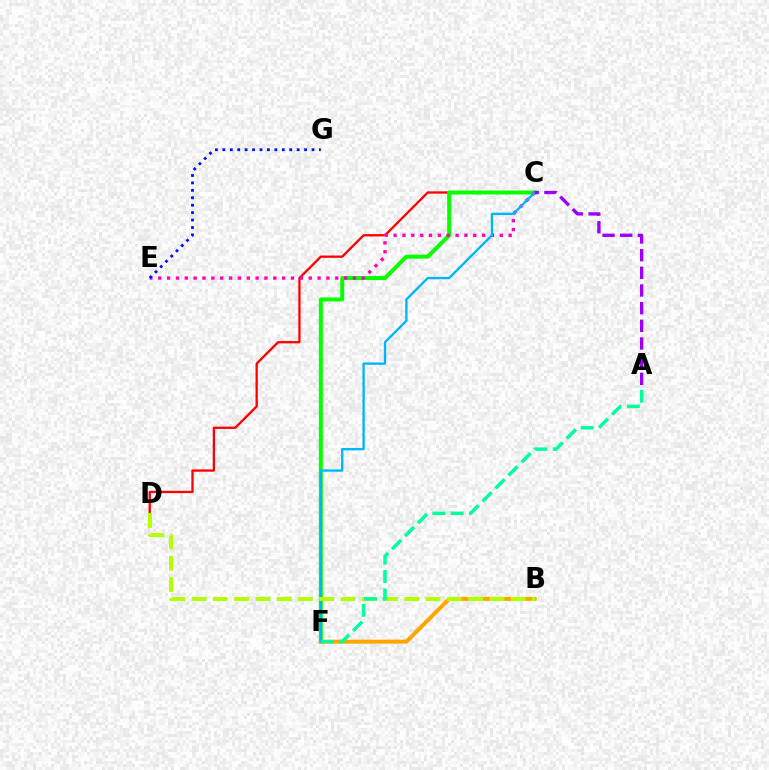{('C', 'D'): [{'color': '#ff0000', 'line_style': 'solid', 'thickness': 1.66}], ('C', 'F'): [{'color': '#08ff00', 'line_style': 'solid', 'thickness': 2.87}, {'color': '#00b5ff', 'line_style': 'solid', 'thickness': 1.68}], ('C', 'E'): [{'color': '#ff00bd', 'line_style': 'dotted', 'thickness': 2.41}], ('B', 'F'): [{'color': '#ffa500', 'line_style': 'solid', 'thickness': 2.87}], ('E', 'G'): [{'color': '#0010ff', 'line_style': 'dotted', 'thickness': 2.02}], ('B', 'D'): [{'color': '#b3ff00', 'line_style': 'dashed', 'thickness': 2.89}], ('A', 'C'): [{'color': '#9b00ff', 'line_style': 'dashed', 'thickness': 2.4}], ('A', 'F'): [{'color': '#00ff9d', 'line_style': 'dashed', 'thickness': 2.5}]}